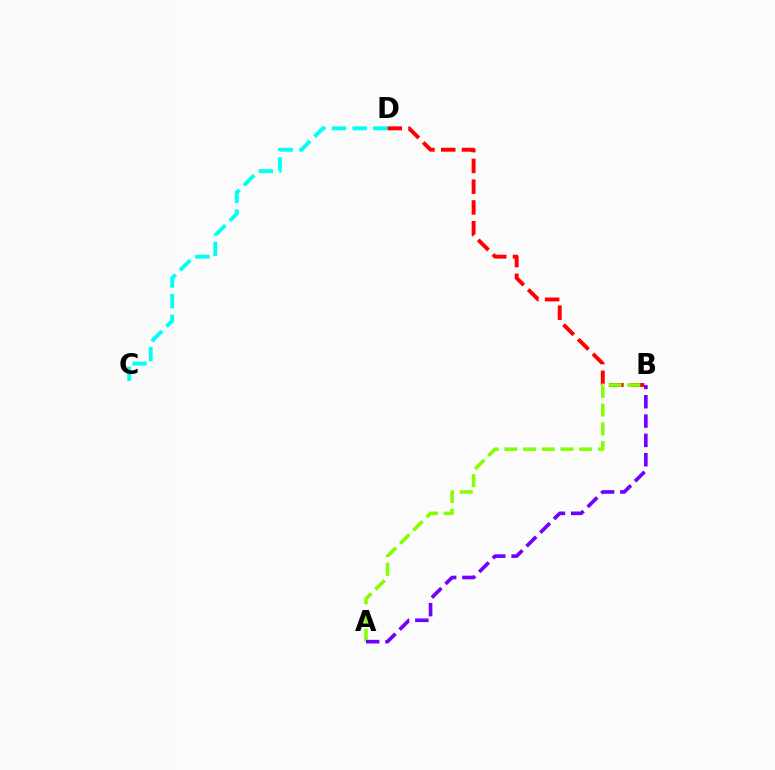{('C', 'D'): [{'color': '#00fff6', 'line_style': 'dashed', 'thickness': 2.81}], ('B', 'D'): [{'color': '#ff0000', 'line_style': 'dashed', 'thickness': 2.82}], ('A', 'B'): [{'color': '#84ff00', 'line_style': 'dashed', 'thickness': 2.54}, {'color': '#7200ff', 'line_style': 'dashed', 'thickness': 2.62}]}